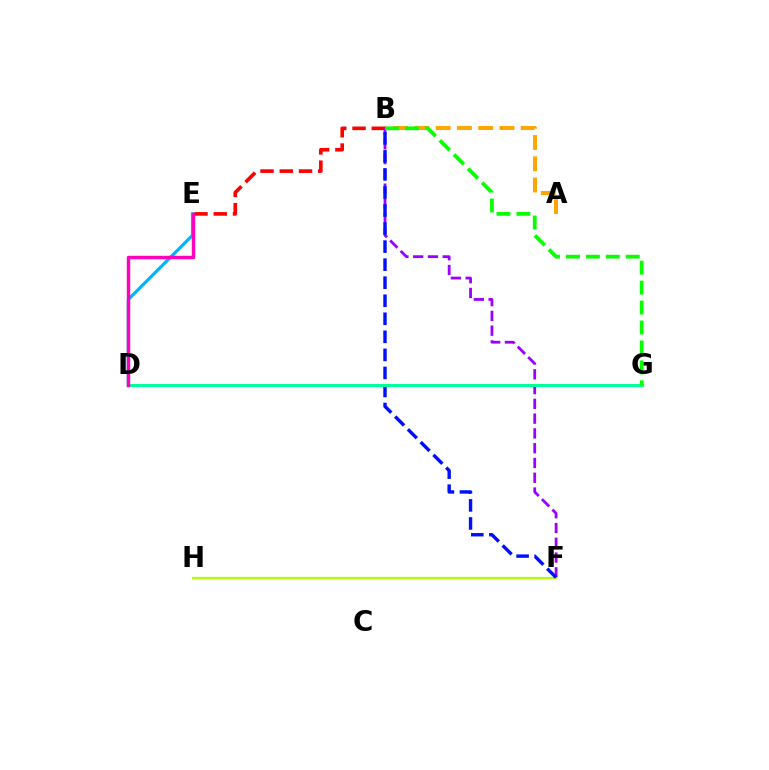{('B', 'E'): [{'color': '#ff0000', 'line_style': 'dashed', 'thickness': 2.62}], ('A', 'B'): [{'color': '#ffa500', 'line_style': 'dashed', 'thickness': 2.89}], ('B', 'F'): [{'color': '#9b00ff', 'line_style': 'dashed', 'thickness': 2.01}, {'color': '#0010ff', 'line_style': 'dashed', 'thickness': 2.45}], ('F', 'H'): [{'color': '#b3ff00', 'line_style': 'solid', 'thickness': 1.57}], ('D', 'E'): [{'color': '#00b5ff', 'line_style': 'solid', 'thickness': 2.29}, {'color': '#ff00bd', 'line_style': 'solid', 'thickness': 2.47}], ('D', 'G'): [{'color': '#00ff9d', 'line_style': 'solid', 'thickness': 2.18}], ('B', 'G'): [{'color': '#08ff00', 'line_style': 'dashed', 'thickness': 2.71}]}